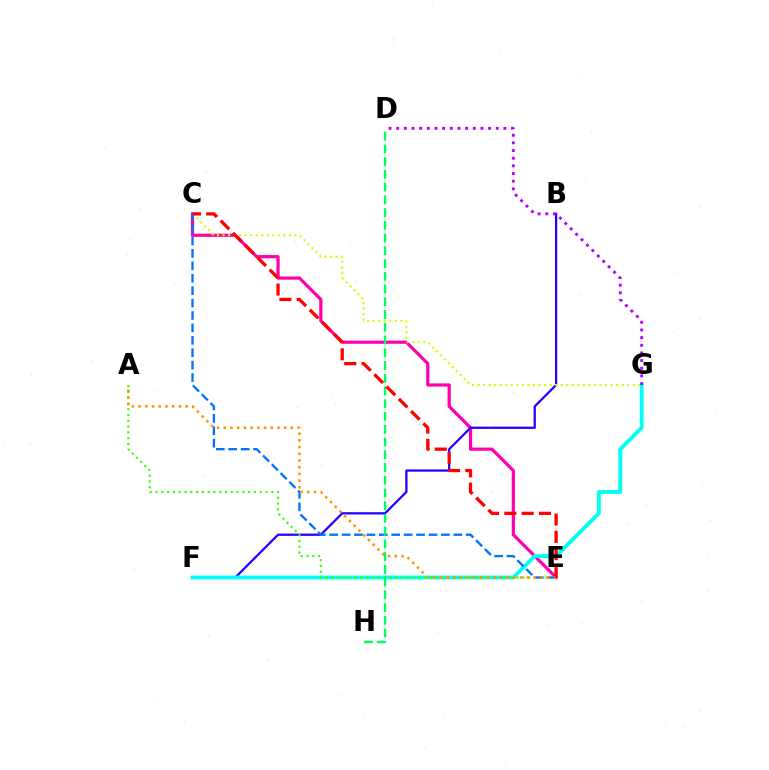{('C', 'E'): [{'color': '#ff00ac', 'line_style': 'solid', 'thickness': 2.3}, {'color': '#0074ff', 'line_style': 'dashed', 'thickness': 1.69}, {'color': '#ff0000', 'line_style': 'dashed', 'thickness': 2.35}], ('B', 'F'): [{'color': '#2500ff', 'line_style': 'solid', 'thickness': 1.63}], ('F', 'G'): [{'color': '#00fff6', 'line_style': 'solid', 'thickness': 2.76}], ('A', 'E'): [{'color': '#3dff00', 'line_style': 'dotted', 'thickness': 1.57}, {'color': '#ff9400', 'line_style': 'dotted', 'thickness': 1.82}], ('C', 'G'): [{'color': '#d1ff00', 'line_style': 'dotted', 'thickness': 1.51}], ('D', 'G'): [{'color': '#b900ff', 'line_style': 'dotted', 'thickness': 2.08}], ('D', 'H'): [{'color': '#00ff5c', 'line_style': 'dashed', 'thickness': 1.73}]}